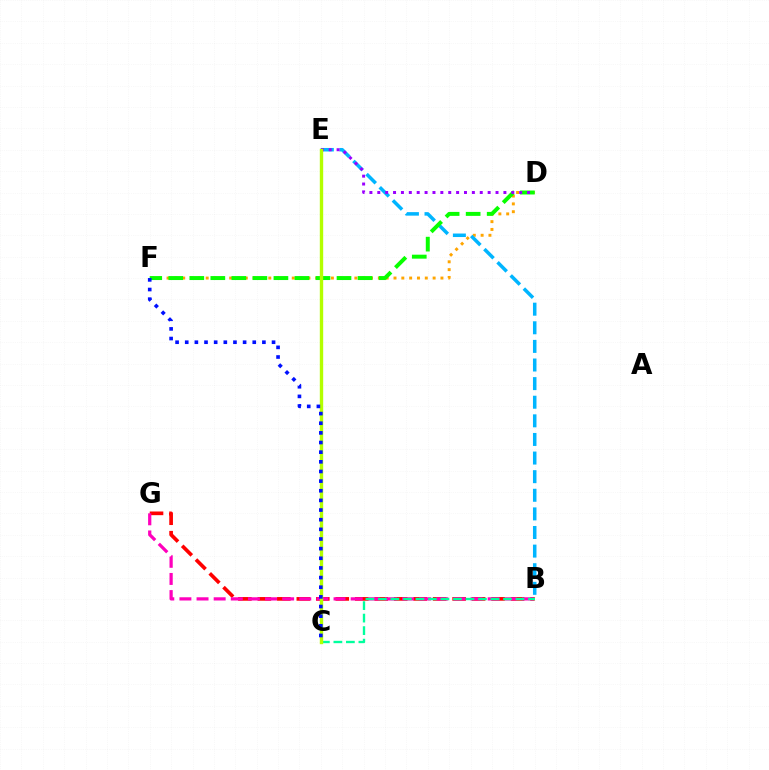{('D', 'F'): [{'color': '#ffa500', 'line_style': 'dotted', 'thickness': 2.13}, {'color': '#08ff00', 'line_style': 'dashed', 'thickness': 2.86}], ('B', 'E'): [{'color': '#00b5ff', 'line_style': 'dashed', 'thickness': 2.53}], ('D', 'E'): [{'color': '#9b00ff', 'line_style': 'dotted', 'thickness': 2.14}], ('B', 'G'): [{'color': '#ff0000', 'line_style': 'dashed', 'thickness': 2.65}, {'color': '#ff00bd', 'line_style': 'dashed', 'thickness': 2.33}], ('B', 'C'): [{'color': '#00ff9d', 'line_style': 'dashed', 'thickness': 1.7}], ('C', 'E'): [{'color': '#b3ff00', 'line_style': 'solid', 'thickness': 2.43}], ('C', 'F'): [{'color': '#0010ff', 'line_style': 'dotted', 'thickness': 2.62}]}